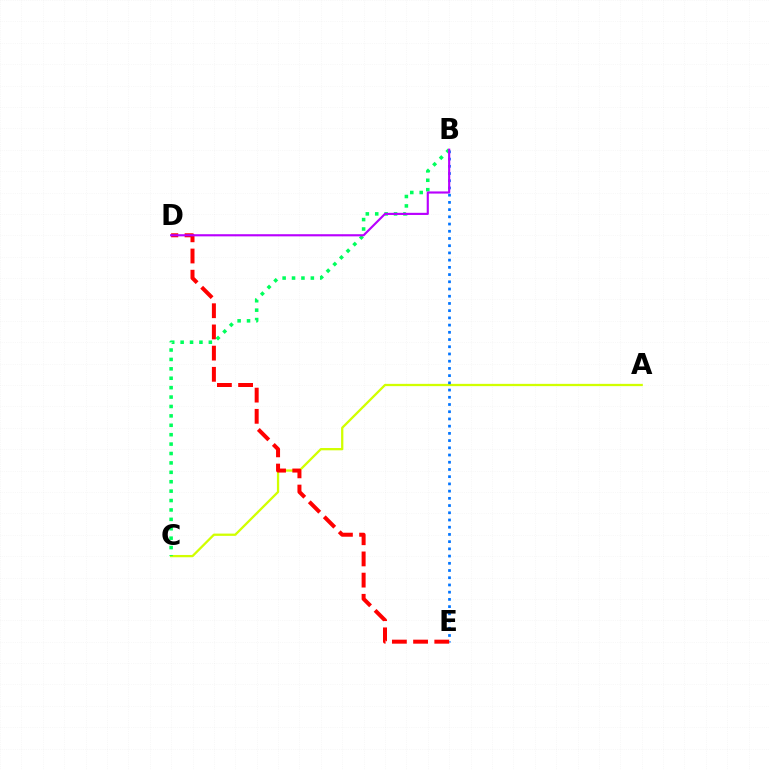{('A', 'C'): [{'color': '#d1ff00', 'line_style': 'solid', 'thickness': 1.64}], ('B', 'E'): [{'color': '#0074ff', 'line_style': 'dotted', 'thickness': 1.96}], ('B', 'C'): [{'color': '#00ff5c', 'line_style': 'dotted', 'thickness': 2.56}], ('D', 'E'): [{'color': '#ff0000', 'line_style': 'dashed', 'thickness': 2.88}], ('B', 'D'): [{'color': '#b900ff', 'line_style': 'solid', 'thickness': 1.54}]}